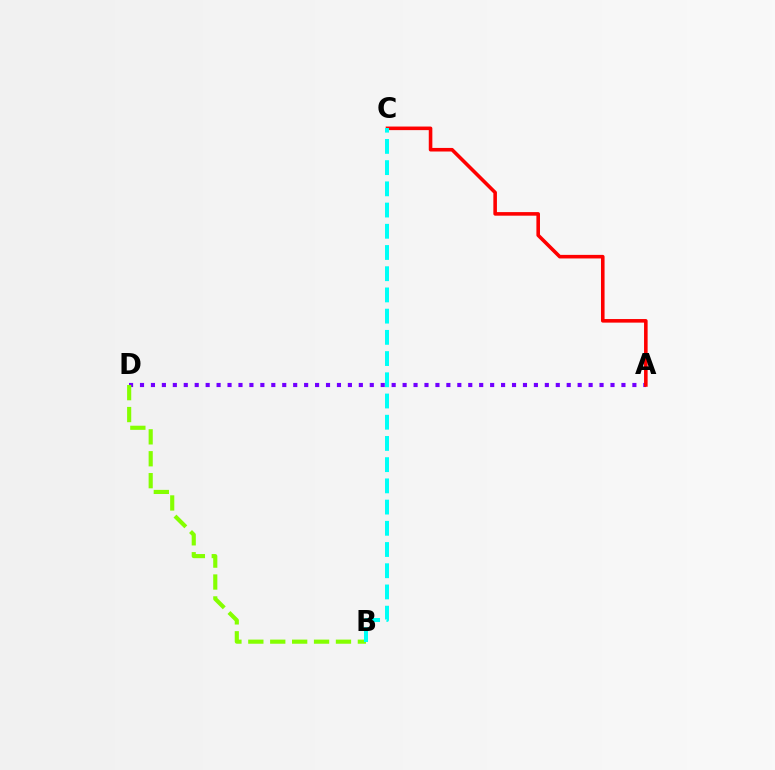{('A', 'D'): [{'color': '#7200ff', 'line_style': 'dotted', 'thickness': 2.97}], ('A', 'C'): [{'color': '#ff0000', 'line_style': 'solid', 'thickness': 2.58}], ('B', 'D'): [{'color': '#84ff00', 'line_style': 'dashed', 'thickness': 2.98}], ('B', 'C'): [{'color': '#00fff6', 'line_style': 'dashed', 'thickness': 2.88}]}